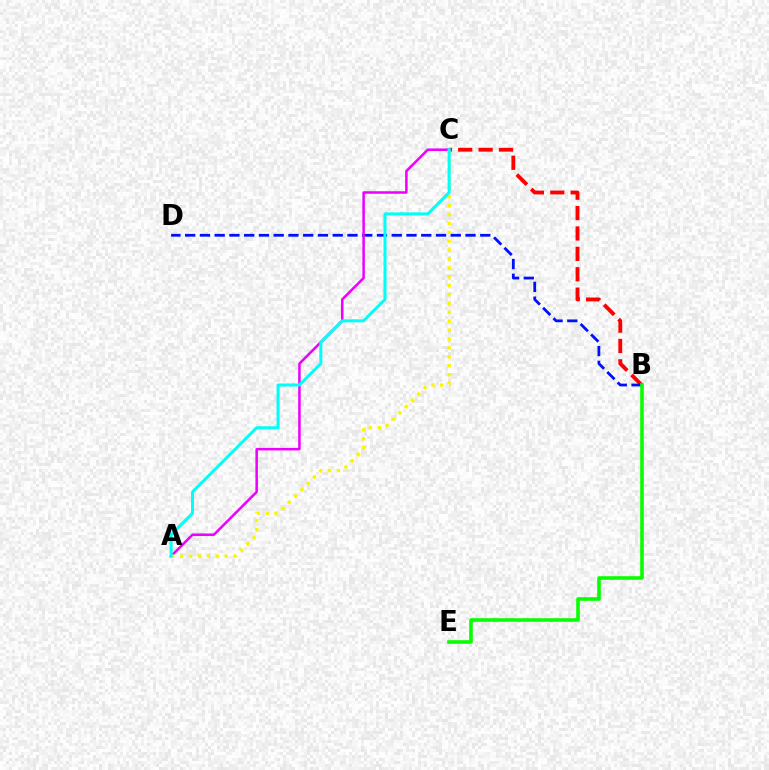{('B', 'C'): [{'color': '#ff0000', 'line_style': 'dashed', 'thickness': 2.77}], ('B', 'D'): [{'color': '#0010ff', 'line_style': 'dashed', 'thickness': 2.0}], ('A', 'C'): [{'color': '#ee00ff', 'line_style': 'solid', 'thickness': 1.82}, {'color': '#fcf500', 'line_style': 'dotted', 'thickness': 2.42}, {'color': '#00fff6', 'line_style': 'solid', 'thickness': 2.18}], ('B', 'E'): [{'color': '#08ff00', 'line_style': 'solid', 'thickness': 2.6}]}